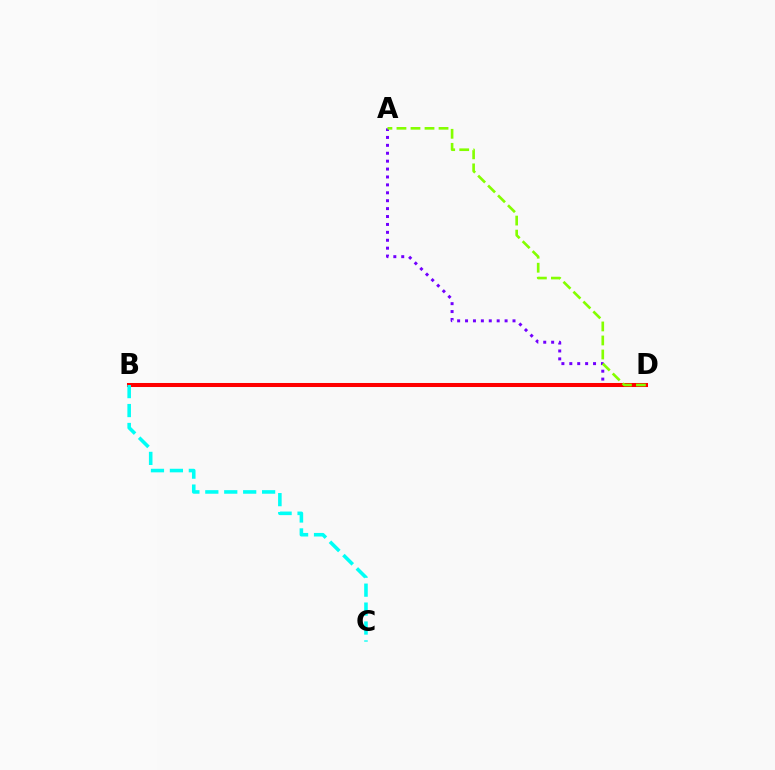{('A', 'D'): [{'color': '#7200ff', 'line_style': 'dotted', 'thickness': 2.15}, {'color': '#84ff00', 'line_style': 'dashed', 'thickness': 1.91}], ('B', 'D'): [{'color': '#ff0000', 'line_style': 'solid', 'thickness': 2.9}], ('B', 'C'): [{'color': '#00fff6', 'line_style': 'dashed', 'thickness': 2.57}]}